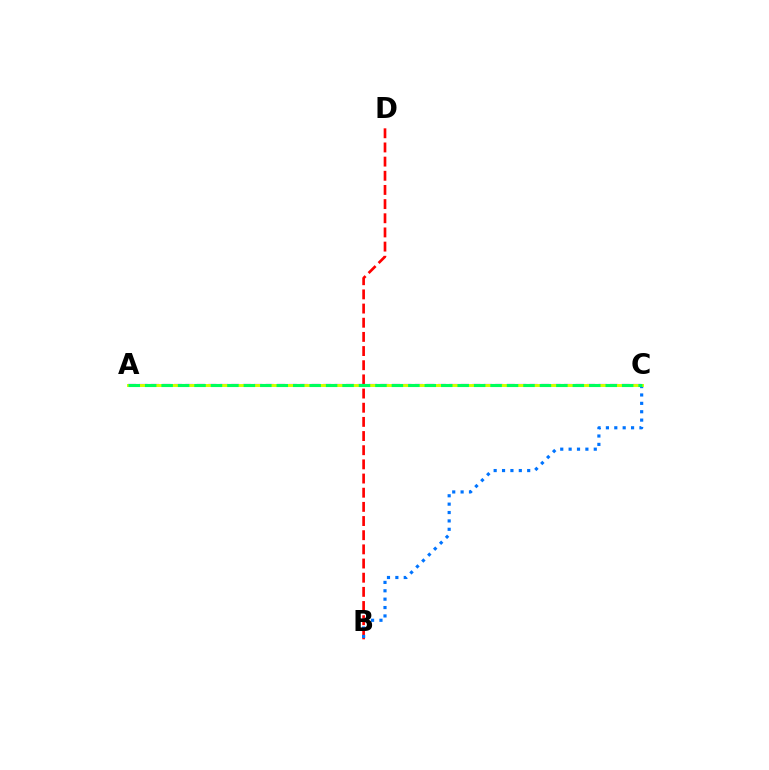{('B', 'D'): [{'color': '#ff0000', 'line_style': 'dashed', 'thickness': 1.92}], ('B', 'C'): [{'color': '#0074ff', 'line_style': 'dotted', 'thickness': 2.28}], ('A', 'C'): [{'color': '#b900ff', 'line_style': 'dashed', 'thickness': 1.56}, {'color': '#d1ff00', 'line_style': 'solid', 'thickness': 2.13}, {'color': '#00ff5c', 'line_style': 'dashed', 'thickness': 2.23}]}